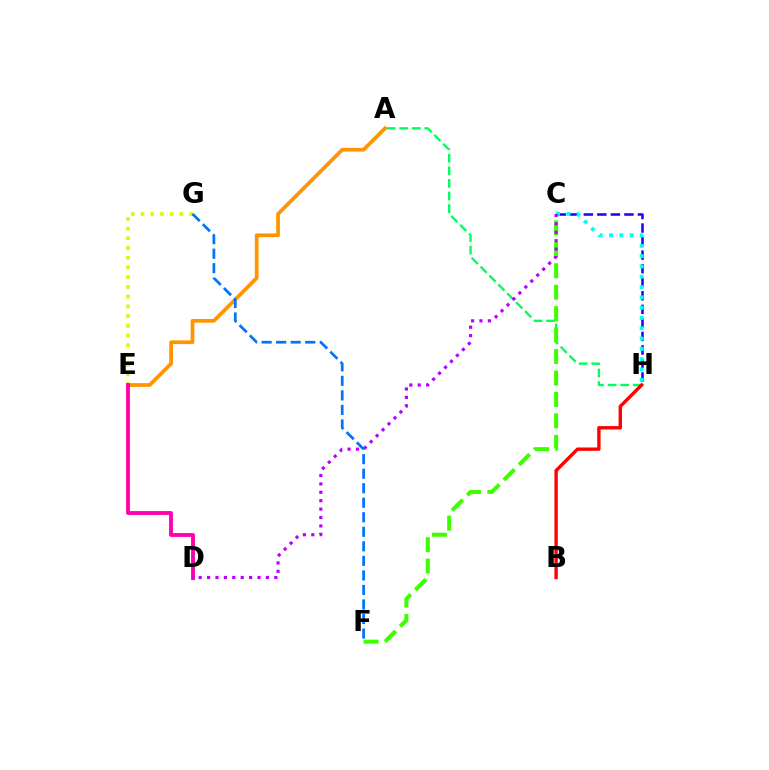{('A', 'E'): [{'color': '#ff9400', 'line_style': 'solid', 'thickness': 2.68}], ('A', 'H'): [{'color': '#00ff5c', 'line_style': 'dashed', 'thickness': 1.71}], ('C', 'F'): [{'color': '#3dff00', 'line_style': 'dashed', 'thickness': 2.91}], ('E', 'G'): [{'color': '#d1ff00', 'line_style': 'dotted', 'thickness': 2.64}], ('C', 'H'): [{'color': '#2500ff', 'line_style': 'dashed', 'thickness': 1.84}, {'color': '#00fff6', 'line_style': 'dotted', 'thickness': 2.8}], ('D', 'E'): [{'color': '#ff00ac', 'line_style': 'solid', 'thickness': 2.77}], ('C', 'D'): [{'color': '#b900ff', 'line_style': 'dotted', 'thickness': 2.28}], ('B', 'H'): [{'color': '#ff0000', 'line_style': 'solid', 'thickness': 2.42}], ('F', 'G'): [{'color': '#0074ff', 'line_style': 'dashed', 'thickness': 1.97}]}